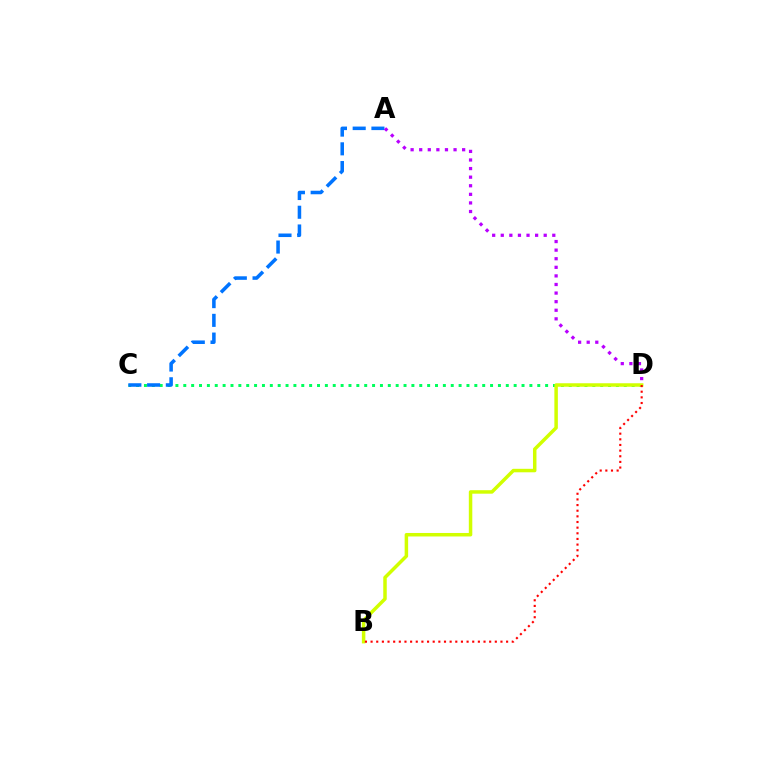{('C', 'D'): [{'color': '#00ff5c', 'line_style': 'dotted', 'thickness': 2.14}], ('A', 'C'): [{'color': '#0074ff', 'line_style': 'dashed', 'thickness': 2.54}], ('A', 'D'): [{'color': '#b900ff', 'line_style': 'dotted', 'thickness': 2.33}], ('B', 'D'): [{'color': '#d1ff00', 'line_style': 'solid', 'thickness': 2.51}, {'color': '#ff0000', 'line_style': 'dotted', 'thickness': 1.53}]}